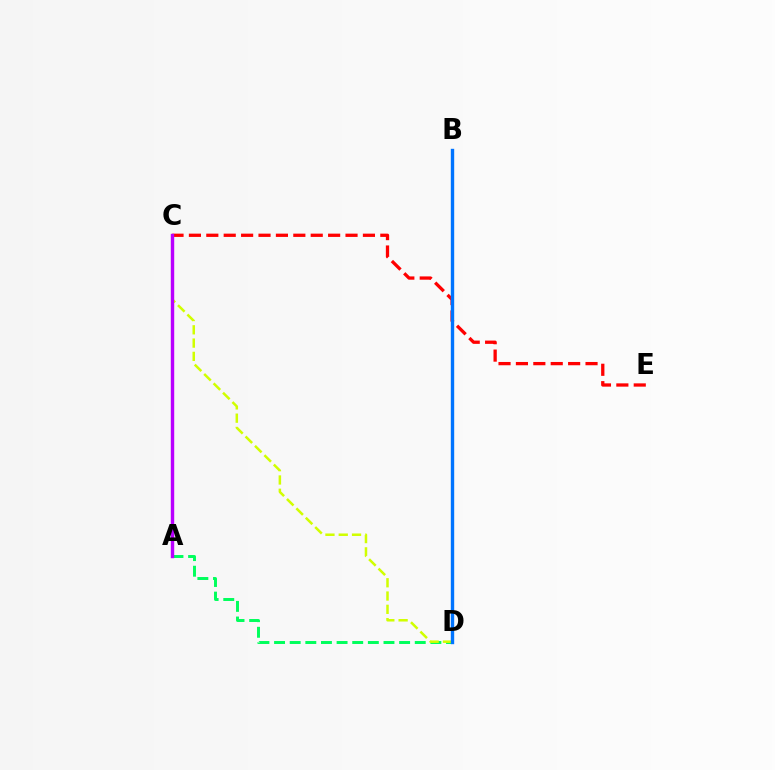{('A', 'D'): [{'color': '#00ff5c', 'line_style': 'dashed', 'thickness': 2.12}], ('C', 'E'): [{'color': '#ff0000', 'line_style': 'dashed', 'thickness': 2.36}], ('C', 'D'): [{'color': '#d1ff00', 'line_style': 'dashed', 'thickness': 1.8}], ('B', 'D'): [{'color': '#0074ff', 'line_style': 'solid', 'thickness': 2.44}], ('A', 'C'): [{'color': '#b900ff', 'line_style': 'solid', 'thickness': 2.46}]}